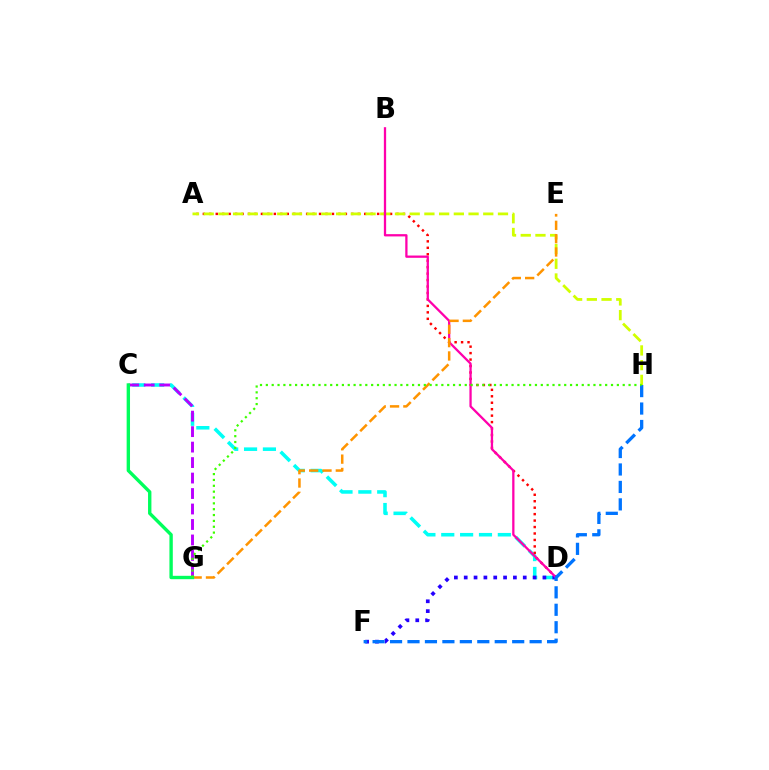{('C', 'D'): [{'color': '#00fff6', 'line_style': 'dashed', 'thickness': 2.56}], ('A', 'D'): [{'color': '#ff0000', 'line_style': 'dotted', 'thickness': 1.75}], ('D', 'F'): [{'color': '#2500ff', 'line_style': 'dotted', 'thickness': 2.67}], ('A', 'H'): [{'color': '#d1ff00', 'line_style': 'dashed', 'thickness': 2.0}], ('C', 'G'): [{'color': '#b900ff', 'line_style': 'dashed', 'thickness': 2.1}, {'color': '#00ff5c', 'line_style': 'solid', 'thickness': 2.43}], ('B', 'D'): [{'color': '#ff00ac', 'line_style': 'solid', 'thickness': 1.64}], ('E', 'G'): [{'color': '#ff9400', 'line_style': 'dashed', 'thickness': 1.81}], ('F', 'H'): [{'color': '#0074ff', 'line_style': 'dashed', 'thickness': 2.37}], ('G', 'H'): [{'color': '#3dff00', 'line_style': 'dotted', 'thickness': 1.59}]}